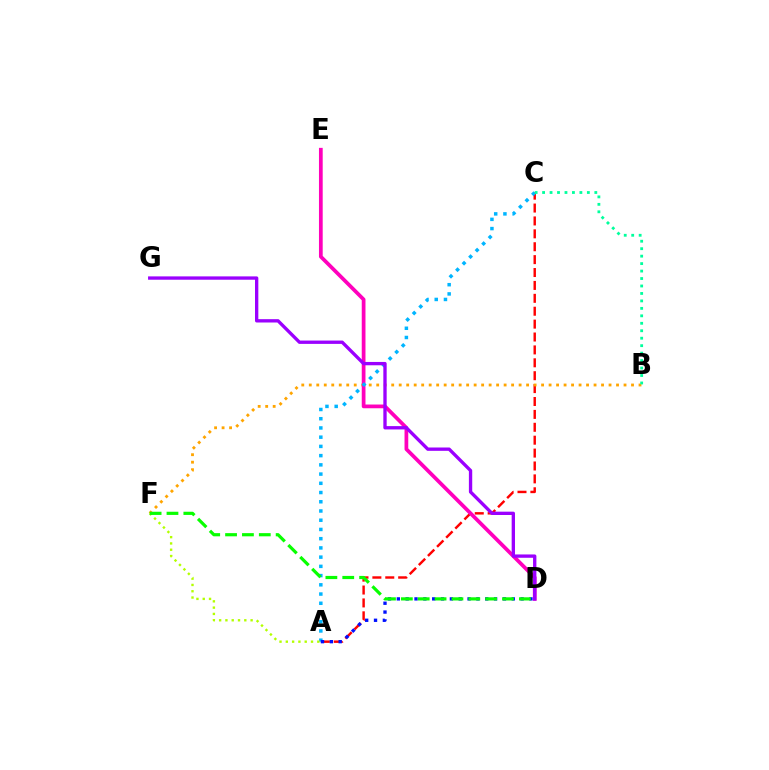{('A', 'C'): [{'color': '#ff0000', 'line_style': 'dashed', 'thickness': 1.75}, {'color': '#00b5ff', 'line_style': 'dotted', 'thickness': 2.51}], ('B', 'F'): [{'color': '#ffa500', 'line_style': 'dotted', 'thickness': 2.04}], ('D', 'E'): [{'color': '#ff00bd', 'line_style': 'solid', 'thickness': 2.69}], ('D', 'G'): [{'color': '#9b00ff', 'line_style': 'solid', 'thickness': 2.4}], ('A', 'D'): [{'color': '#0010ff', 'line_style': 'dotted', 'thickness': 2.4}], ('A', 'F'): [{'color': '#b3ff00', 'line_style': 'dotted', 'thickness': 1.71}], ('D', 'F'): [{'color': '#08ff00', 'line_style': 'dashed', 'thickness': 2.29}], ('B', 'C'): [{'color': '#00ff9d', 'line_style': 'dotted', 'thickness': 2.03}]}